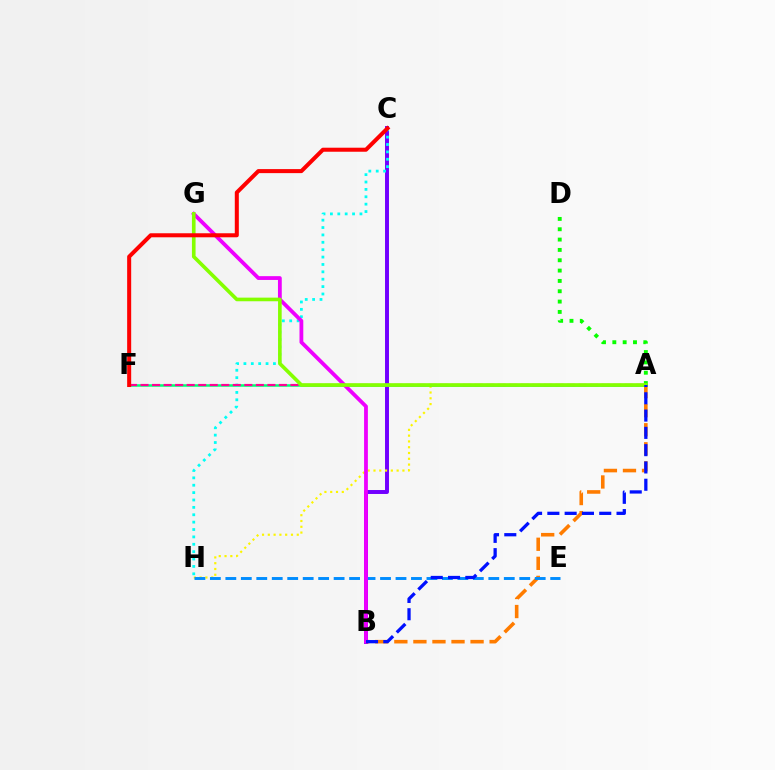{('B', 'C'): [{'color': '#7200ff', 'line_style': 'solid', 'thickness': 2.85}], ('A', 'H'): [{'color': '#fcf500', 'line_style': 'dotted', 'thickness': 1.57}], ('A', 'F'): [{'color': '#00ff74', 'line_style': 'solid', 'thickness': 1.81}, {'color': '#ff0094', 'line_style': 'dashed', 'thickness': 1.57}], ('A', 'B'): [{'color': '#ff7c00', 'line_style': 'dashed', 'thickness': 2.59}, {'color': '#0010ff', 'line_style': 'dashed', 'thickness': 2.35}], ('C', 'H'): [{'color': '#00fff6', 'line_style': 'dotted', 'thickness': 2.01}], ('E', 'H'): [{'color': '#008cff', 'line_style': 'dashed', 'thickness': 2.1}], ('A', 'D'): [{'color': '#08ff00', 'line_style': 'dotted', 'thickness': 2.81}], ('B', 'G'): [{'color': '#ee00ff', 'line_style': 'solid', 'thickness': 2.73}], ('A', 'G'): [{'color': '#84ff00', 'line_style': 'solid', 'thickness': 2.61}], ('C', 'F'): [{'color': '#ff0000', 'line_style': 'solid', 'thickness': 2.9}]}